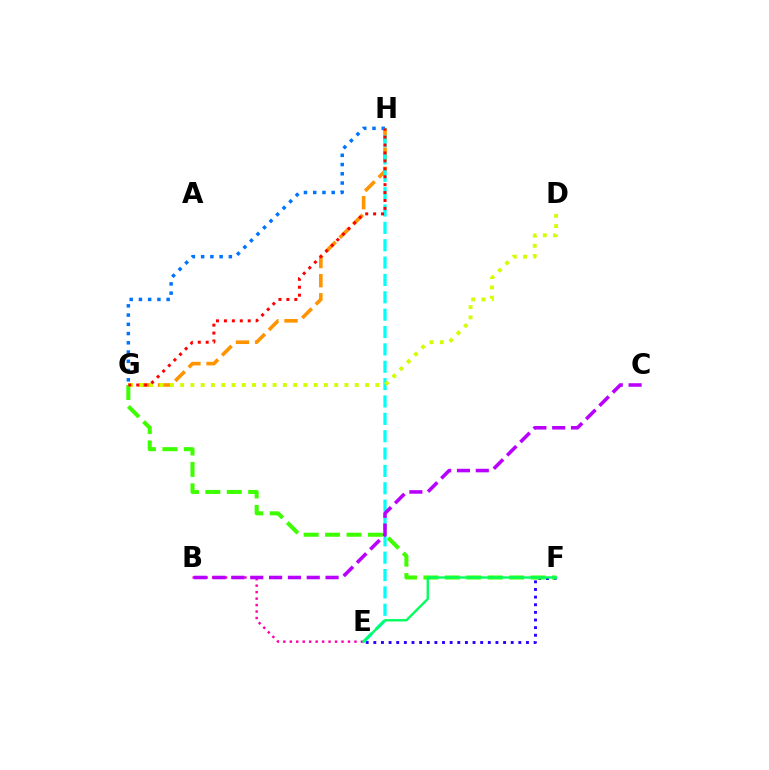{('G', 'H'): [{'color': '#ff9400', 'line_style': 'dashed', 'thickness': 2.6}, {'color': '#0074ff', 'line_style': 'dotted', 'thickness': 2.51}, {'color': '#ff0000', 'line_style': 'dotted', 'thickness': 2.15}], ('E', 'F'): [{'color': '#2500ff', 'line_style': 'dotted', 'thickness': 2.07}, {'color': '#00ff5c', 'line_style': 'solid', 'thickness': 1.7}], ('F', 'G'): [{'color': '#3dff00', 'line_style': 'dashed', 'thickness': 2.91}], ('B', 'E'): [{'color': '#ff00ac', 'line_style': 'dotted', 'thickness': 1.76}], ('E', 'H'): [{'color': '#00fff6', 'line_style': 'dashed', 'thickness': 2.36}], ('D', 'G'): [{'color': '#d1ff00', 'line_style': 'dotted', 'thickness': 2.79}], ('B', 'C'): [{'color': '#b900ff', 'line_style': 'dashed', 'thickness': 2.56}]}